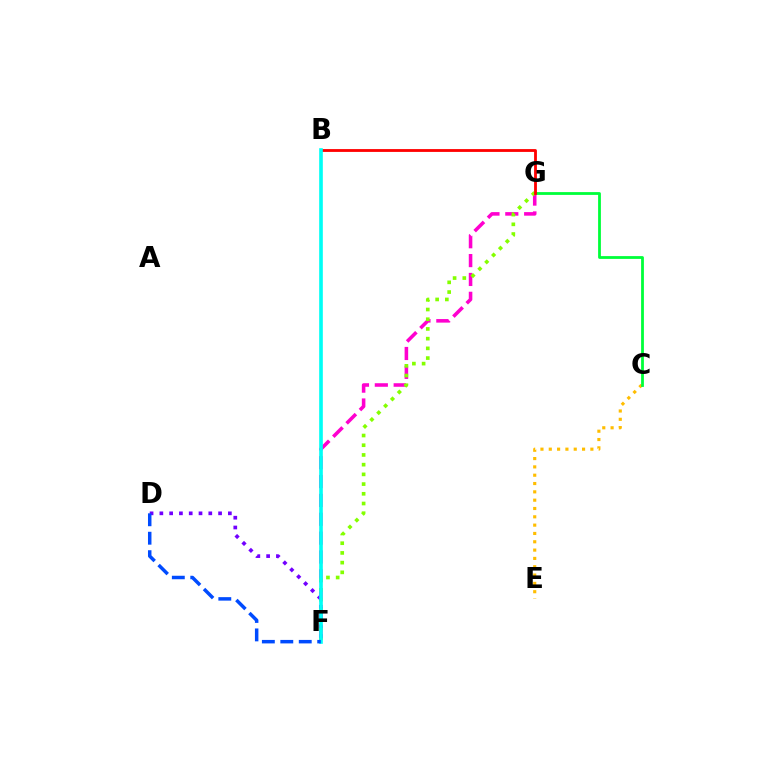{('C', 'E'): [{'color': '#ffbd00', 'line_style': 'dotted', 'thickness': 2.26}], ('C', 'G'): [{'color': '#00ff39', 'line_style': 'solid', 'thickness': 2.01}], ('F', 'G'): [{'color': '#ff00cf', 'line_style': 'dashed', 'thickness': 2.56}, {'color': '#84ff00', 'line_style': 'dotted', 'thickness': 2.64}], ('D', 'F'): [{'color': '#7200ff', 'line_style': 'dotted', 'thickness': 2.66}, {'color': '#004bff', 'line_style': 'dashed', 'thickness': 2.51}], ('B', 'G'): [{'color': '#ff0000', 'line_style': 'solid', 'thickness': 2.03}], ('B', 'F'): [{'color': '#00fff6', 'line_style': 'solid', 'thickness': 2.62}]}